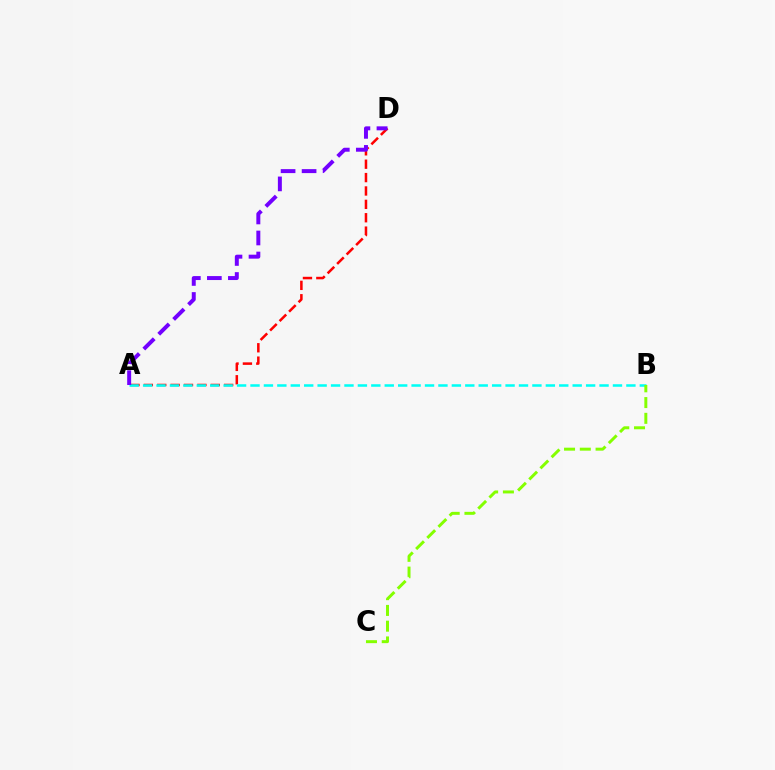{('A', 'D'): [{'color': '#ff0000', 'line_style': 'dashed', 'thickness': 1.82}, {'color': '#7200ff', 'line_style': 'dashed', 'thickness': 2.85}], ('A', 'B'): [{'color': '#00fff6', 'line_style': 'dashed', 'thickness': 1.82}], ('B', 'C'): [{'color': '#84ff00', 'line_style': 'dashed', 'thickness': 2.14}]}